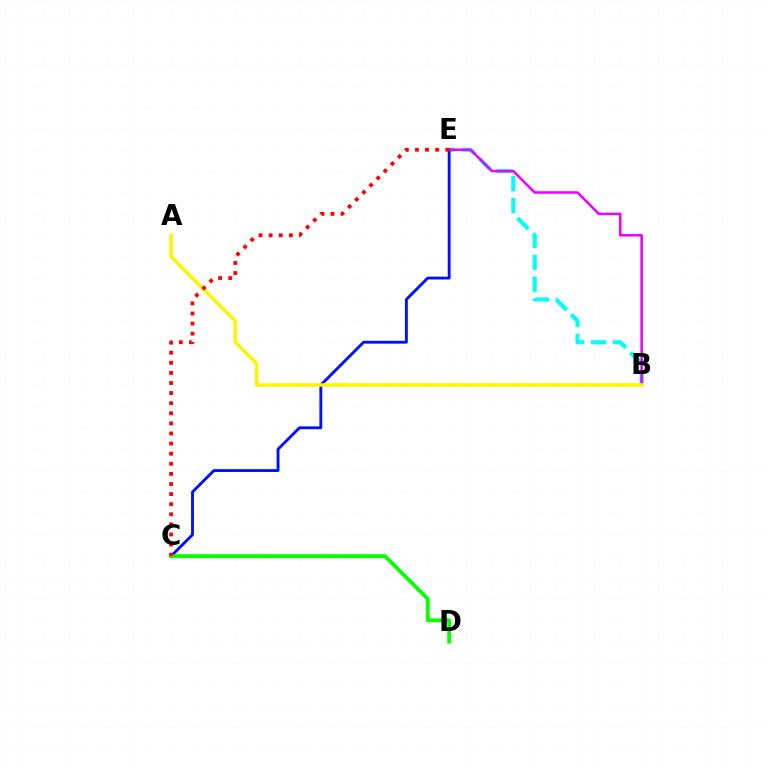{('B', 'E'): [{'color': '#00fff6', 'line_style': 'dashed', 'thickness': 2.97}, {'color': '#ee00ff', 'line_style': 'solid', 'thickness': 1.82}], ('C', 'E'): [{'color': '#0010ff', 'line_style': 'solid', 'thickness': 2.06}, {'color': '#ff0000', 'line_style': 'dotted', 'thickness': 2.74}], ('C', 'D'): [{'color': '#08ff00', 'line_style': 'solid', 'thickness': 2.75}], ('A', 'B'): [{'color': '#fcf500', 'line_style': 'solid', 'thickness': 2.56}]}